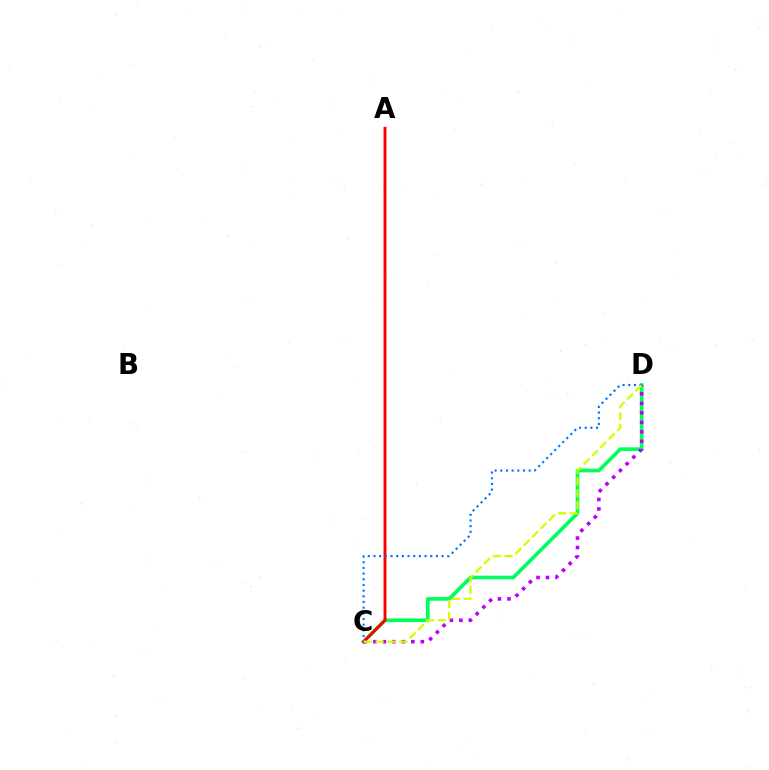{('C', 'D'): [{'color': '#00ff5c', 'line_style': 'solid', 'thickness': 2.64}, {'color': '#b900ff', 'line_style': 'dotted', 'thickness': 2.58}, {'color': '#0074ff', 'line_style': 'dotted', 'thickness': 1.54}, {'color': '#d1ff00', 'line_style': 'dashed', 'thickness': 1.61}], ('A', 'C'): [{'color': '#ff0000', 'line_style': 'solid', 'thickness': 2.11}]}